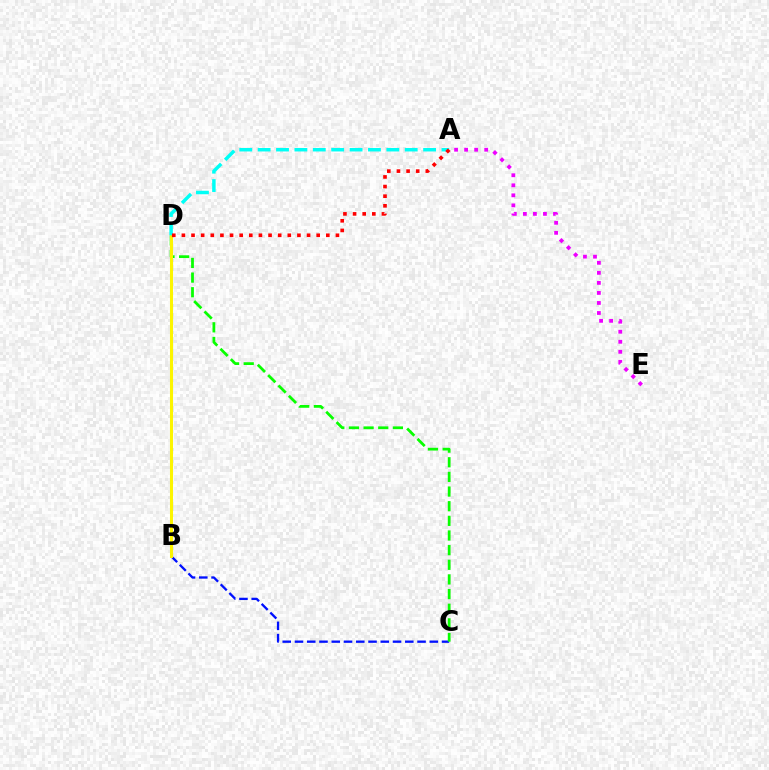{('B', 'C'): [{'color': '#0010ff', 'line_style': 'dashed', 'thickness': 1.66}], ('C', 'D'): [{'color': '#08ff00', 'line_style': 'dashed', 'thickness': 1.99}], ('A', 'E'): [{'color': '#ee00ff', 'line_style': 'dotted', 'thickness': 2.73}], ('B', 'D'): [{'color': '#fcf500', 'line_style': 'solid', 'thickness': 2.2}], ('A', 'D'): [{'color': '#00fff6', 'line_style': 'dashed', 'thickness': 2.5}, {'color': '#ff0000', 'line_style': 'dotted', 'thickness': 2.62}]}